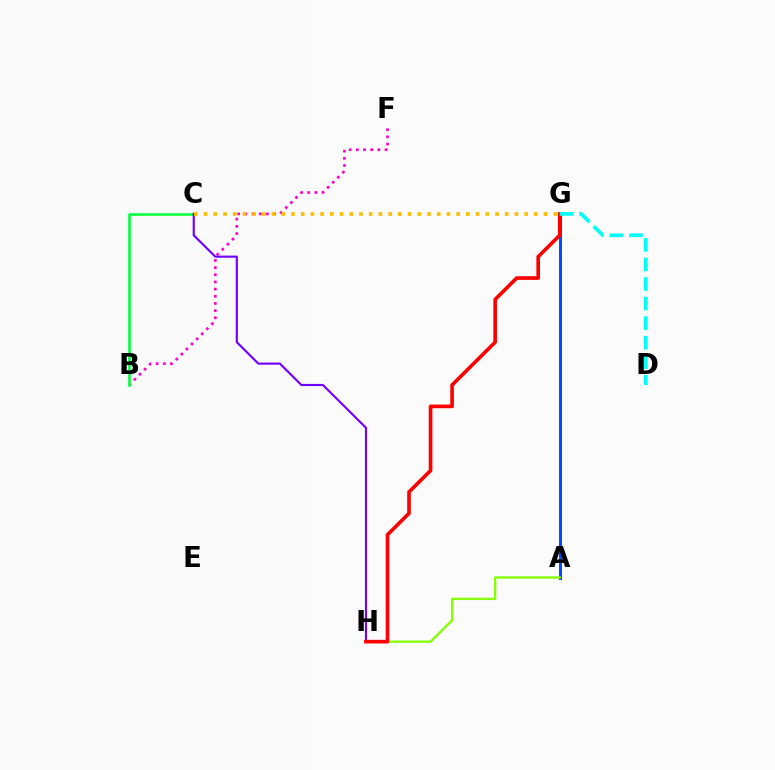{('B', 'F'): [{'color': '#ff00cf', 'line_style': 'dotted', 'thickness': 1.95}], ('B', 'C'): [{'color': '#00ff39', 'line_style': 'solid', 'thickness': 1.85}], ('A', 'G'): [{'color': '#004bff', 'line_style': 'solid', 'thickness': 2.12}], ('A', 'H'): [{'color': '#84ff00', 'line_style': 'solid', 'thickness': 1.67}], ('C', 'H'): [{'color': '#7200ff', 'line_style': 'solid', 'thickness': 1.54}], ('G', 'H'): [{'color': '#ff0000', 'line_style': 'solid', 'thickness': 2.62}], ('D', 'G'): [{'color': '#00fff6', 'line_style': 'dashed', 'thickness': 2.66}], ('C', 'G'): [{'color': '#ffbd00', 'line_style': 'dotted', 'thickness': 2.64}]}